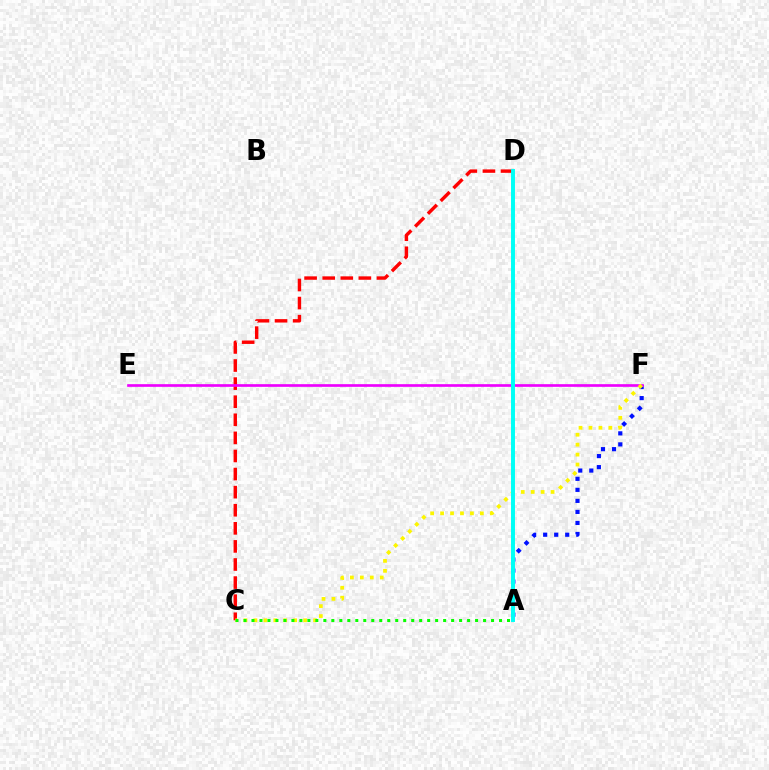{('A', 'F'): [{'color': '#0010ff', 'line_style': 'dotted', 'thickness': 3.0}], ('C', 'D'): [{'color': '#ff0000', 'line_style': 'dashed', 'thickness': 2.46}], ('E', 'F'): [{'color': '#ee00ff', 'line_style': 'solid', 'thickness': 1.92}], ('C', 'F'): [{'color': '#fcf500', 'line_style': 'dotted', 'thickness': 2.7}], ('A', 'D'): [{'color': '#00fff6', 'line_style': 'solid', 'thickness': 2.84}], ('A', 'C'): [{'color': '#08ff00', 'line_style': 'dotted', 'thickness': 2.17}]}